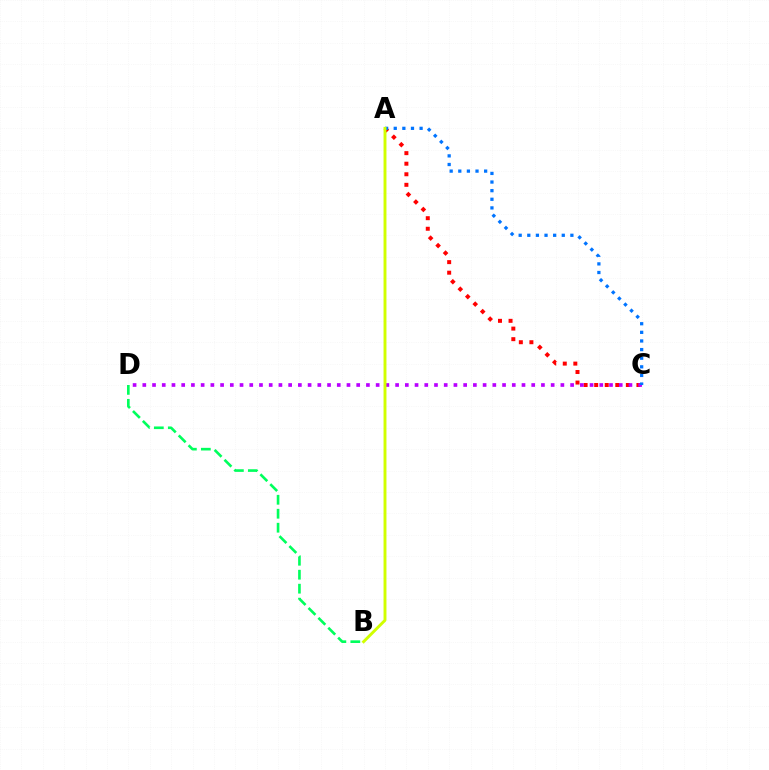{('B', 'D'): [{'color': '#00ff5c', 'line_style': 'dashed', 'thickness': 1.9}], ('A', 'C'): [{'color': '#ff0000', 'line_style': 'dotted', 'thickness': 2.87}, {'color': '#0074ff', 'line_style': 'dotted', 'thickness': 2.34}], ('C', 'D'): [{'color': '#b900ff', 'line_style': 'dotted', 'thickness': 2.64}], ('A', 'B'): [{'color': '#d1ff00', 'line_style': 'solid', 'thickness': 2.1}]}